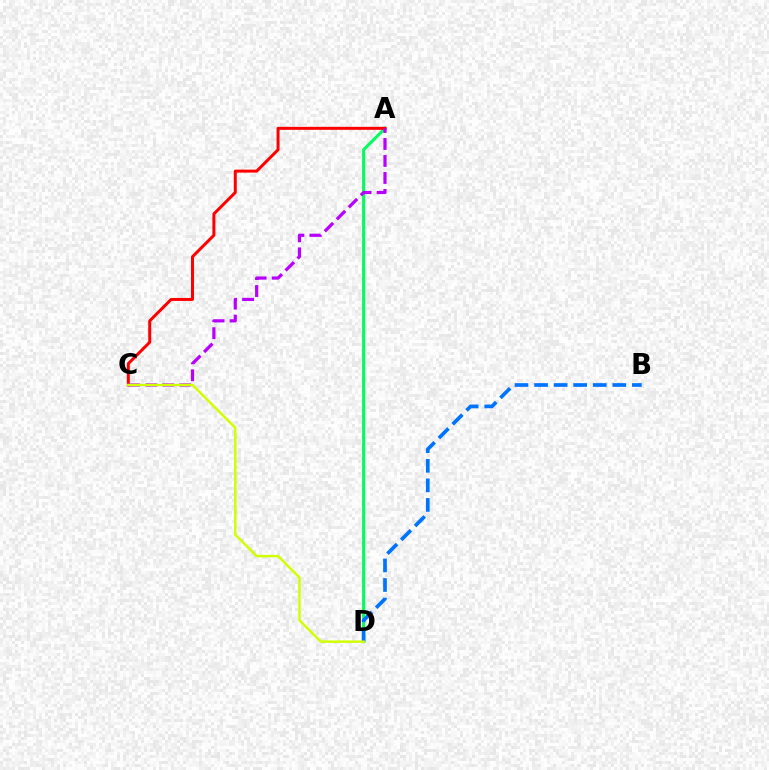{('A', 'D'): [{'color': '#00ff5c', 'line_style': 'solid', 'thickness': 2.19}], ('A', 'C'): [{'color': '#ff0000', 'line_style': 'solid', 'thickness': 2.15}, {'color': '#b900ff', 'line_style': 'dashed', 'thickness': 2.31}], ('B', 'D'): [{'color': '#0074ff', 'line_style': 'dashed', 'thickness': 2.66}], ('C', 'D'): [{'color': '#d1ff00', 'line_style': 'solid', 'thickness': 1.78}]}